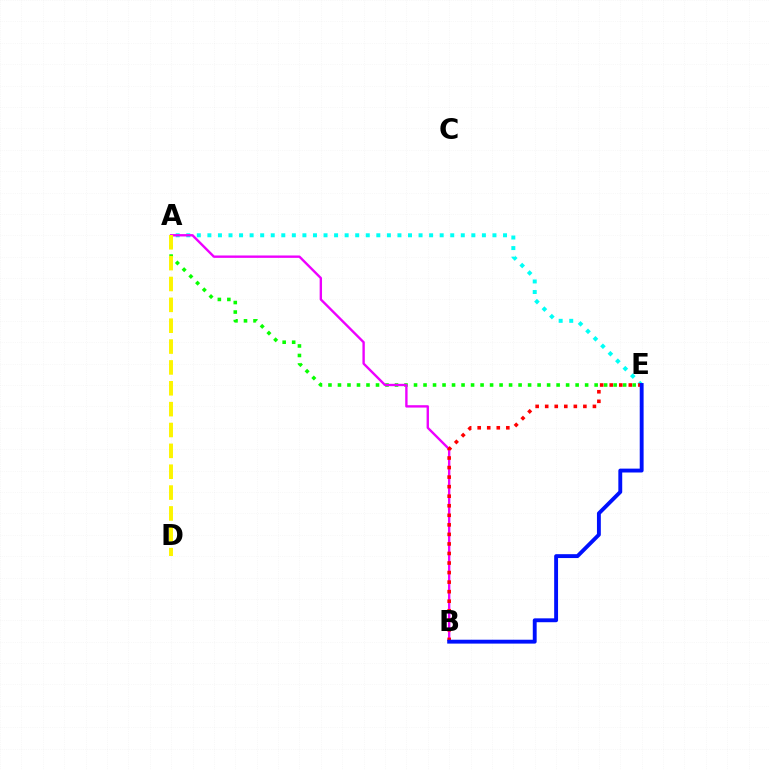{('A', 'E'): [{'color': '#08ff00', 'line_style': 'dotted', 'thickness': 2.58}, {'color': '#00fff6', 'line_style': 'dotted', 'thickness': 2.87}], ('A', 'B'): [{'color': '#ee00ff', 'line_style': 'solid', 'thickness': 1.71}], ('B', 'E'): [{'color': '#ff0000', 'line_style': 'dotted', 'thickness': 2.59}, {'color': '#0010ff', 'line_style': 'solid', 'thickness': 2.79}], ('A', 'D'): [{'color': '#fcf500', 'line_style': 'dashed', 'thickness': 2.83}]}